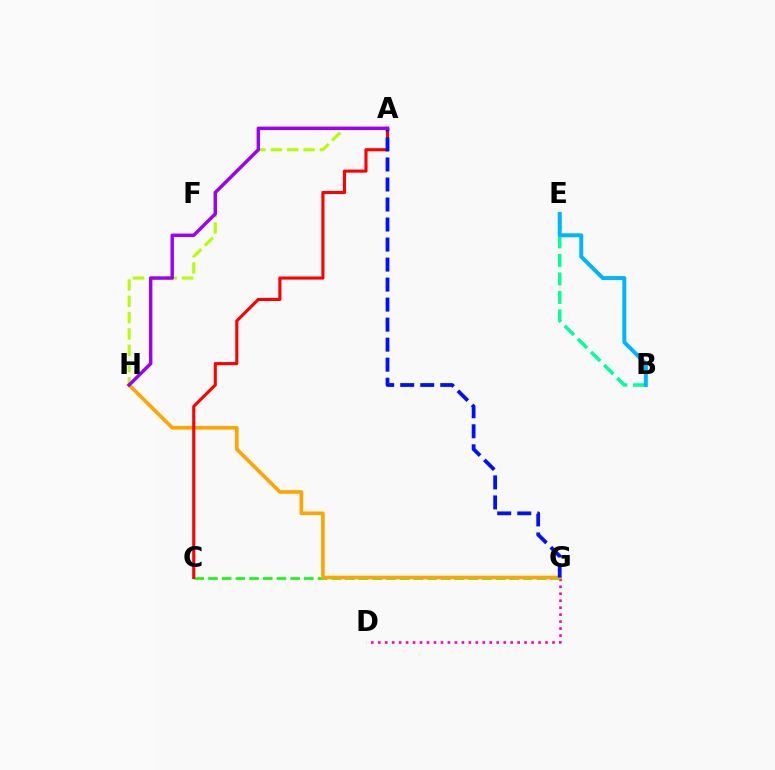{('D', 'G'): [{'color': '#ff00bd', 'line_style': 'dotted', 'thickness': 1.89}], ('C', 'G'): [{'color': '#08ff00', 'line_style': 'dashed', 'thickness': 1.86}], ('A', 'H'): [{'color': '#b3ff00', 'line_style': 'dashed', 'thickness': 2.22}, {'color': '#9b00ff', 'line_style': 'solid', 'thickness': 2.47}], ('G', 'H'): [{'color': '#ffa500', 'line_style': 'solid', 'thickness': 2.65}], ('A', 'C'): [{'color': '#ff0000', 'line_style': 'solid', 'thickness': 2.23}], ('A', 'G'): [{'color': '#0010ff', 'line_style': 'dashed', 'thickness': 2.72}], ('B', 'E'): [{'color': '#00ff9d', 'line_style': 'dashed', 'thickness': 2.51}, {'color': '#00b5ff', 'line_style': 'solid', 'thickness': 2.85}]}